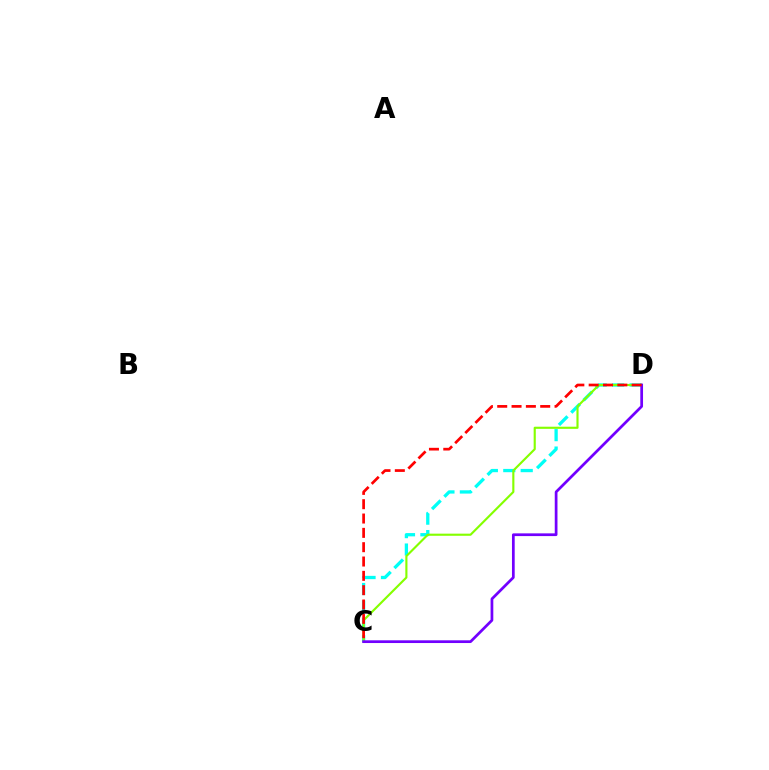{('C', 'D'): [{'color': '#00fff6', 'line_style': 'dashed', 'thickness': 2.37}, {'color': '#84ff00', 'line_style': 'solid', 'thickness': 1.54}, {'color': '#7200ff', 'line_style': 'solid', 'thickness': 1.96}, {'color': '#ff0000', 'line_style': 'dashed', 'thickness': 1.95}]}